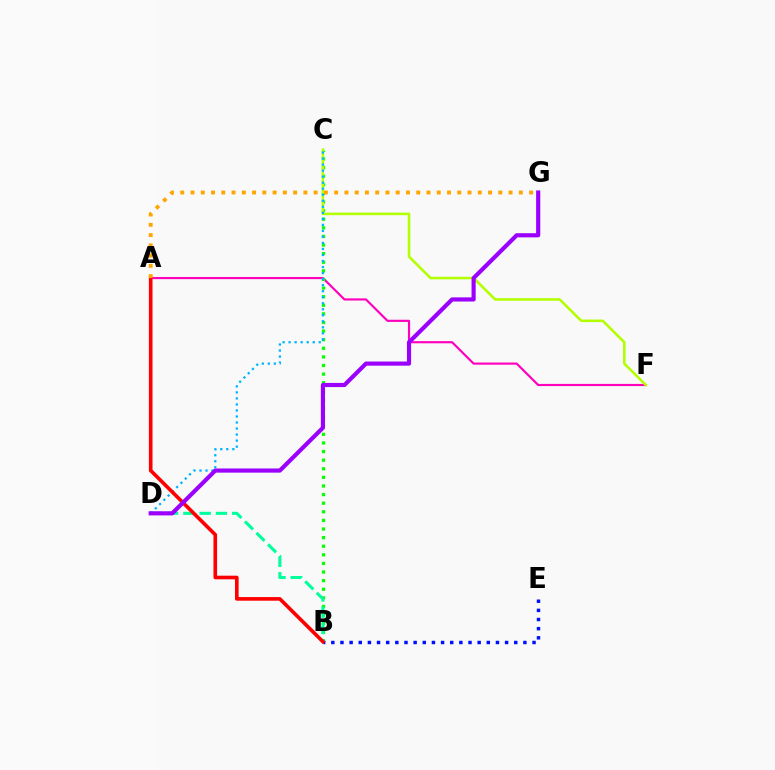{('A', 'F'): [{'color': '#ff00bd', 'line_style': 'solid', 'thickness': 1.56}], ('B', 'C'): [{'color': '#08ff00', 'line_style': 'dotted', 'thickness': 2.34}], ('C', 'F'): [{'color': '#b3ff00', 'line_style': 'solid', 'thickness': 1.85}], ('B', 'E'): [{'color': '#0010ff', 'line_style': 'dotted', 'thickness': 2.49}], ('B', 'D'): [{'color': '#00ff9d', 'line_style': 'dashed', 'thickness': 2.21}], ('C', 'D'): [{'color': '#00b5ff', 'line_style': 'dotted', 'thickness': 1.64}], ('A', 'B'): [{'color': '#ff0000', 'line_style': 'solid', 'thickness': 2.61}], ('D', 'G'): [{'color': '#9b00ff', 'line_style': 'solid', 'thickness': 2.99}], ('A', 'G'): [{'color': '#ffa500', 'line_style': 'dotted', 'thickness': 2.79}]}